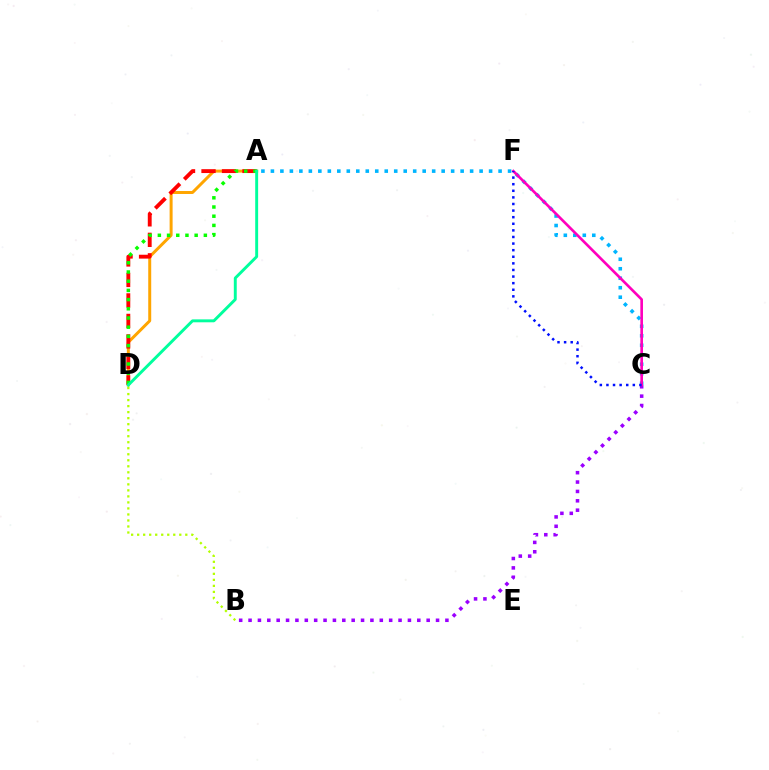{('B', 'D'): [{'color': '#b3ff00', 'line_style': 'dotted', 'thickness': 1.64}], ('A', 'D'): [{'color': '#ffa500', 'line_style': 'solid', 'thickness': 2.14}, {'color': '#ff0000', 'line_style': 'dashed', 'thickness': 2.78}, {'color': '#08ff00', 'line_style': 'dotted', 'thickness': 2.5}, {'color': '#00ff9d', 'line_style': 'solid', 'thickness': 2.11}], ('B', 'C'): [{'color': '#9b00ff', 'line_style': 'dotted', 'thickness': 2.55}], ('A', 'C'): [{'color': '#00b5ff', 'line_style': 'dotted', 'thickness': 2.58}], ('C', 'F'): [{'color': '#ff00bd', 'line_style': 'solid', 'thickness': 1.9}, {'color': '#0010ff', 'line_style': 'dotted', 'thickness': 1.79}]}